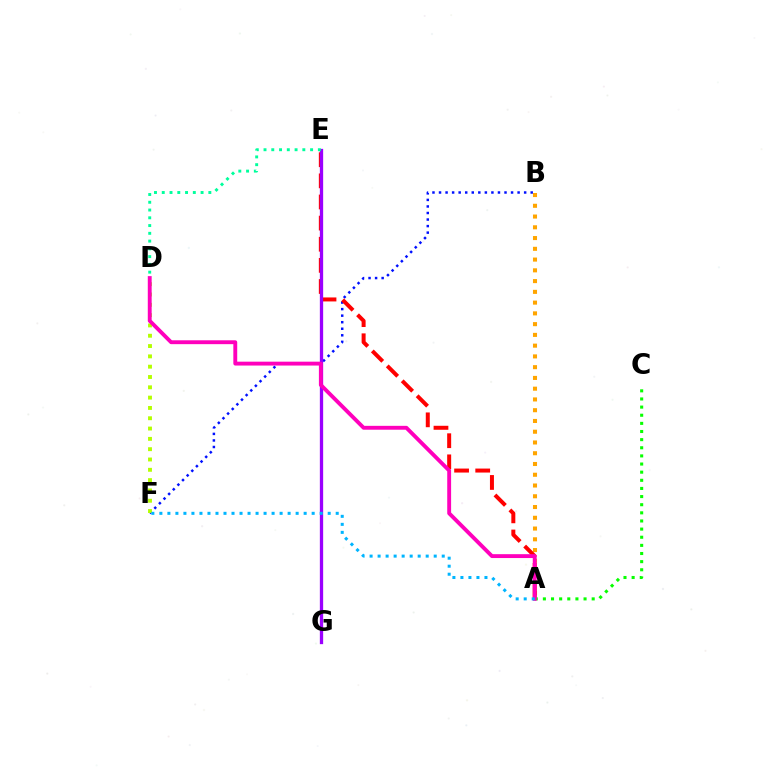{('A', 'B'): [{'color': '#ffa500', 'line_style': 'dotted', 'thickness': 2.92}], ('B', 'F'): [{'color': '#0010ff', 'line_style': 'dotted', 'thickness': 1.78}], ('A', 'E'): [{'color': '#ff0000', 'line_style': 'dashed', 'thickness': 2.87}], ('A', 'C'): [{'color': '#08ff00', 'line_style': 'dotted', 'thickness': 2.21}], ('E', 'G'): [{'color': '#9b00ff', 'line_style': 'solid', 'thickness': 2.37}], ('D', 'E'): [{'color': '#00ff9d', 'line_style': 'dotted', 'thickness': 2.11}], ('D', 'F'): [{'color': '#b3ff00', 'line_style': 'dotted', 'thickness': 2.8}], ('A', 'D'): [{'color': '#ff00bd', 'line_style': 'solid', 'thickness': 2.79}], ('A', 'F'): [{'color': '#00b5ff', 'line_style': 'dotted', 'thickness': 2.18}]}